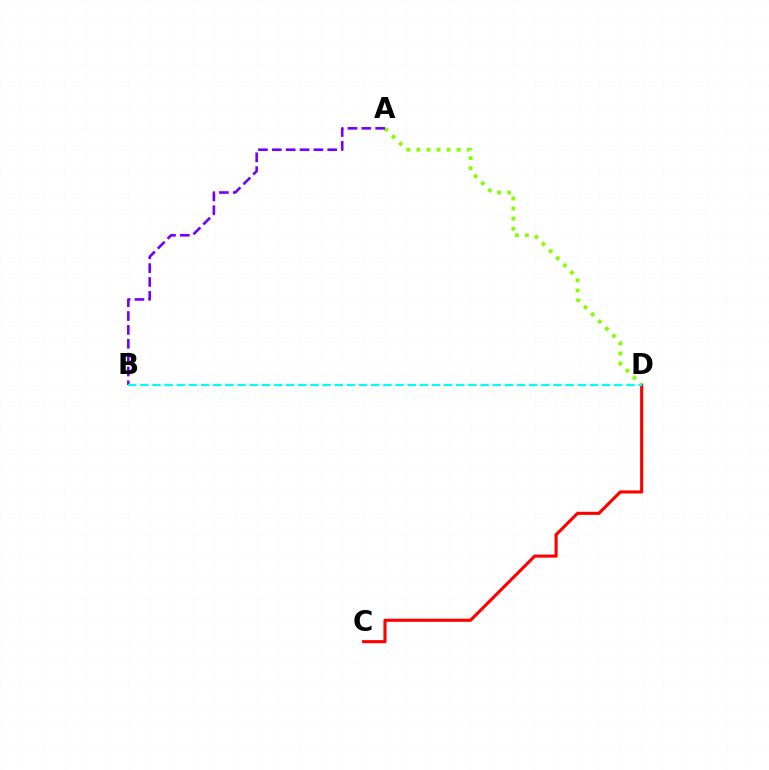{('C', 'D'): [{'color': '#ff0000', 'line_style': 'solid', 'thickness': 2.24}], ('A', 'D'): [{'color': '#84ff00', 'line_style': 'dotted', 'thickness': 2.74}], ('A', 'B'): [{'color': '#7200ff', 'line_style': 'dashed', 'thickness': 1.88}], ('B', 'D'): [{'color': '#00fff6', 'line_style': 'dashed', 'thickness': 1.65}]}